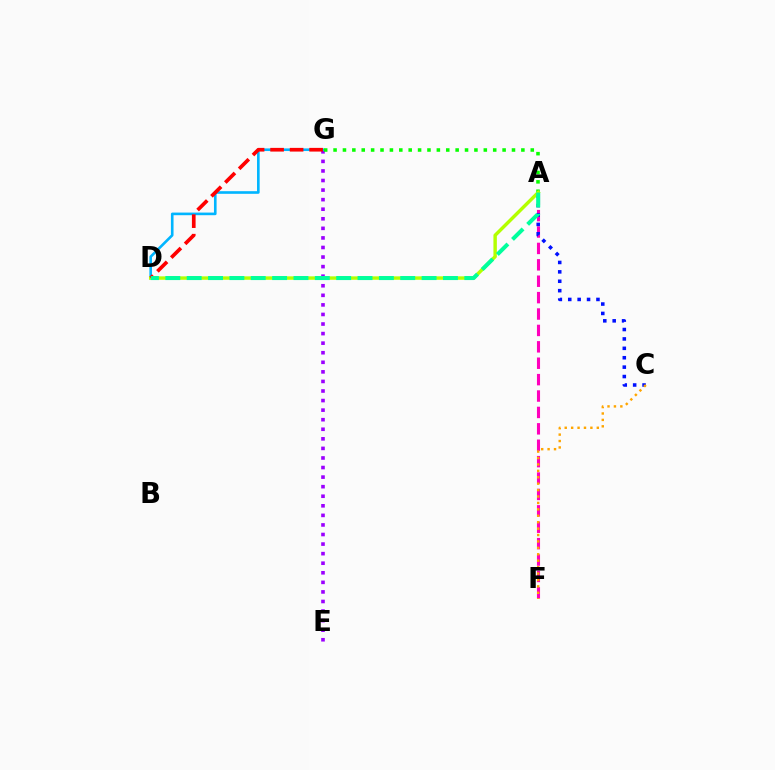{('A', 'F'): [{'color': '#ff00bd', 'line_style': 'dashed', 'thickness': 2.23}], ('A', 'C'): [{'color': '#0010ff', 'line_style': 'dotted', 'thickness': 2.55}], ('E', 'G'): [{'color': '#9b00ff', 'line_style': 'dotted', 'thickness': 2.6}], ('C', 'F'): [{'color': '#ffa500', 'line_style': 'dotted', 'thickness': 1.74}], ('D', 'G'): [{'color': '#00b5ff', 'line_style': 'solid', 'thickness': 1.89}, {'color': '#ff0000', 'line_style': 'dashed', 'thickness': 2.65}], ('A', 'G'): [{'color': '#08ff00', 'line_style': 'dotted', 'thickness': 2.55}], ('A', 'D'): [{'color': '#b3ff00', 'line_style': 'solid', 'thickness': 2.47}, {'color': '#00ff9d', 'line_style': 'dashed', 'thickness': 2.9}]}